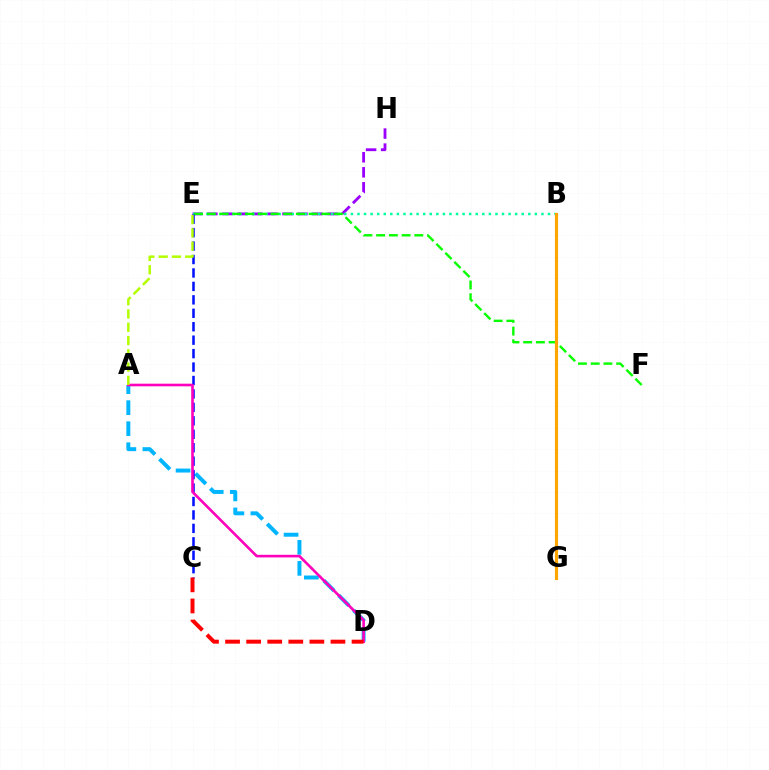{('E', 'H'): [{'color': '#9b00ff', 'line_style': 'dashed', 'thickness': 2.04}], ('B', 'E'): [{'color': '#00ff9d', 'line_style': 'dotted', 'thickness': 1.79}], ('E', 'F'): [{'color': '#08ff00', 'line_style': 'dashed', 'thickness': 1.73}], ('A', 'D'): [{'color': '#00b5ff', 'line_style': 'dashed', 'thickness': 2.85}, {'color': '#ff00bd', 'line_style': 'solid', 'thickness': 1.89}], ('C', 'E'): [{'color': '#0010ff', 'line_style': 'dashed', 'thickness': 1.83}], ('C', 'D'): [{'color': '#ff0000', 'line_style': 'dashed', 'thickness': 2.86}], ('B', 'G'): [{'color': '#ffa500', 'line_style': 'solid', 'thickness': 2.26}], ('A', 'E'): [{'color': '#b3ff00', 'line_style': 'dashed', 'thickness': 1.8}]}